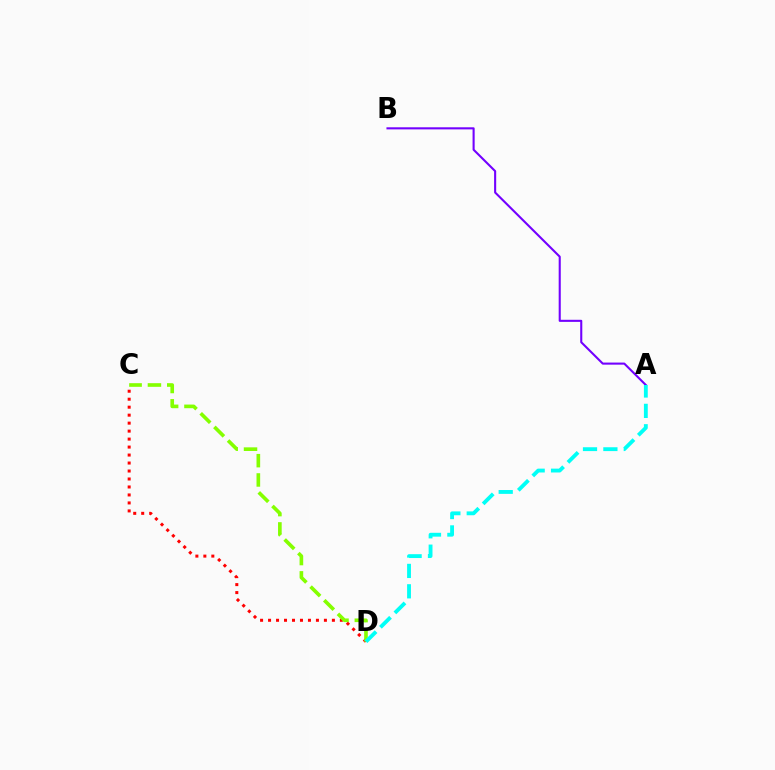{('A', 'B'): [{'color': '#7200ff', 'line_style': 'solid', 'thickness': 1.5}], ('C', 'D'): [{'color': '#ff0000', 'line_style': 'dotted', 'thickness': 2.17}, {'color': '#84ff00', 'line_style': 'dashed', 'thickness': 2.62}], ('A', 'D'): [{'color': '#00fff6', 'line_style': 'dashed', 'thickness': 2.77}]}